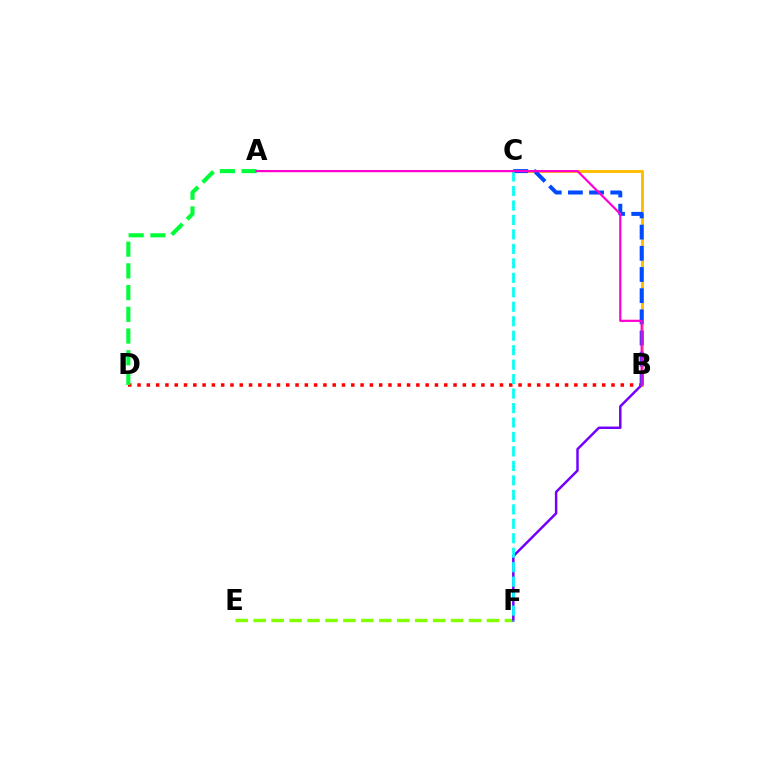{('B', 'D'): [{'color': '#ff0000', 'line_style': 'dotted', 'thickness': 2.52}], ('B', 'C'): [{'color': '#ffbd00', 'line_style': 'solid', 'thickness': 2.13}, {'color': '#004bff', 'line_style': 'dashed', 'thickness': 2.88}], ('E', 'F'): [{'color': '#84ff00', 'line_style': 'dashed', 'thickness': 2.44}], ('A', 'D'): [{'color': '#00ff39', 'line_style': 'dashed', 'thickness': 2.95}], ('B', 'F'): [{'color': '#7200ff', 'line_style': 'solid', 'thickness': 1.78}], ('C', 'F'): [{'color': '#00fff6', 'line_style': 'dashed', 'thickness': 1.97}], ('A', 'B'): [{'color': '#ff00cf', 'line_style': 'solid', 'thickness': 1.59}]}